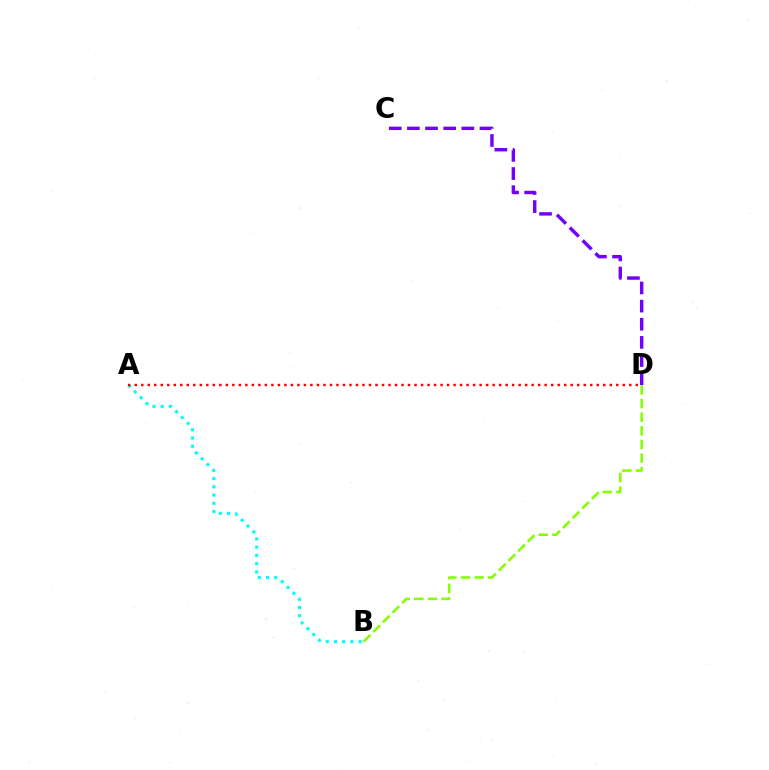{('B', 'D'): [{'color': '#84ff00', 'line_style': 'dashed', 'thickness': 1.85}], ('A', 'B'): [{'color': '#00fff6', 'line_style': 'dotted', 'thickness': 2.24}], ('A', 'D'): [{'color': '#ff0000', 'line_style': 'dotted', 'thickness': 1.77}], ('C', 'D'): [{'color': '#7200ff', 'line_style': 'dashed', 'thickness': 2.46}]}